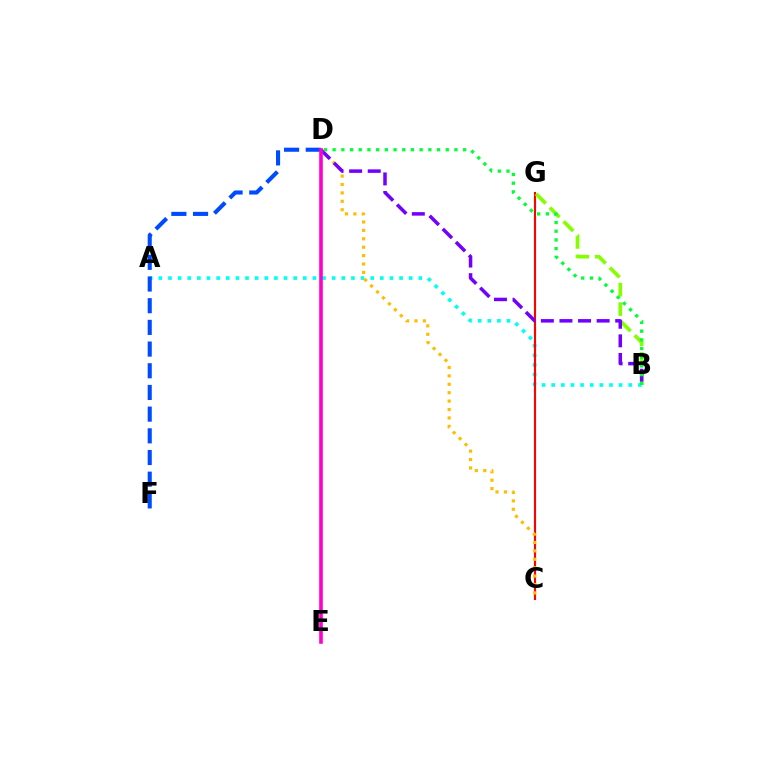{('A', 'B'): [{'color': '#00fff6', 'line_style': 'dotted', 'thickness': 2.62}], ('C', 'G'): [{'color': '#ff0000', 'line_style': 'solid', 'thickness': 1.53}], ('C', 'D'): [{'color': '#ffbd00', 'line_style': 'dotted', 'thickness': 2.29}], ('B', 'G'): [{'color': '#84ff00', 'line_style': 'dashed', 'thickness': 2.65}], ('D', 'F'): [{'color': '#004bff', 'line_style': 'dashed', 'thickness': 2.95}], ('B', 'D'): [{'color': '#7200ff', 'line_style': 'dashed', 'thickness': 2.52}, {'color': '#00ff39', 'line_style': 'dotted', 'thickness': 2.36}], ('D', 'E'): [{'color': '#ff00cf', 'line_style': 'solid', 'thickness': 2.6}]}